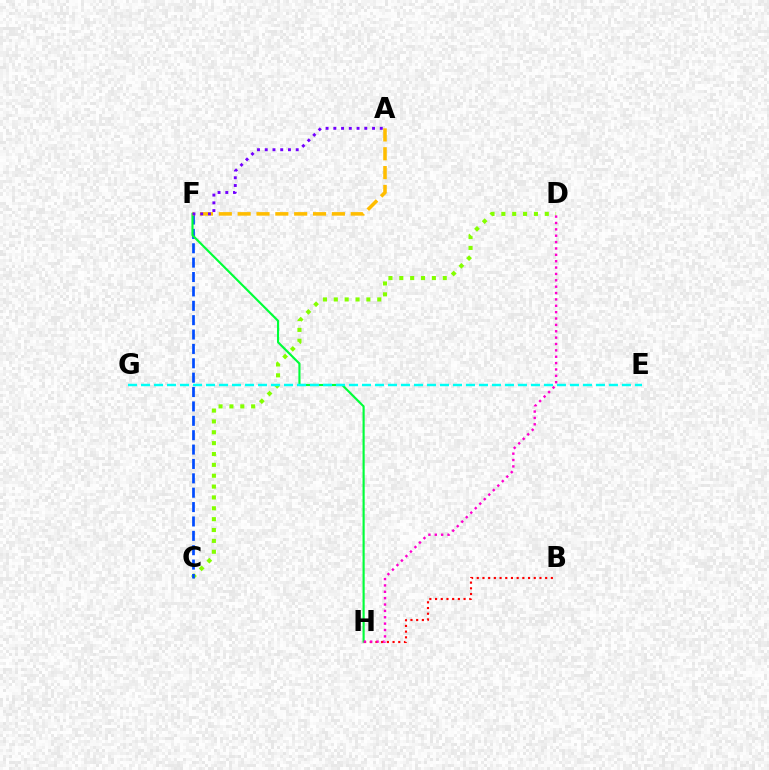{('C', 'D'): [{'color': '#84ff00', 'line_style': 'dotted', 'thickness': 2.95}], ('C', 'F'): [{'color': '#004bff', 'line_style': 'dashed', 'thickness': 1.95}], ('F', 'H'): [{'color': '#00ff39', 'line_style': 'solid', 'thickness': 1.54}], ('A', 'F'): [{'color': '#ffbd00', 'line_style': 'dashed', 'thickness': 2.56}, {'color': '#7200ff', 'line_style': 'dotted', 'thickness': 2.1}], ('B', 'H'): [{'color': '#ff0000', 'line_style': 'dotted', 'thickness': 1.55}], ('D', 'H'): [{'color': '#ff00cf', 'line_style': 'dotted', 'thickness': 1.73}], ('E', 'G'): [{'color': '#00fff6', 'line_style': 'dashed', 'thickness': 1.77}]}